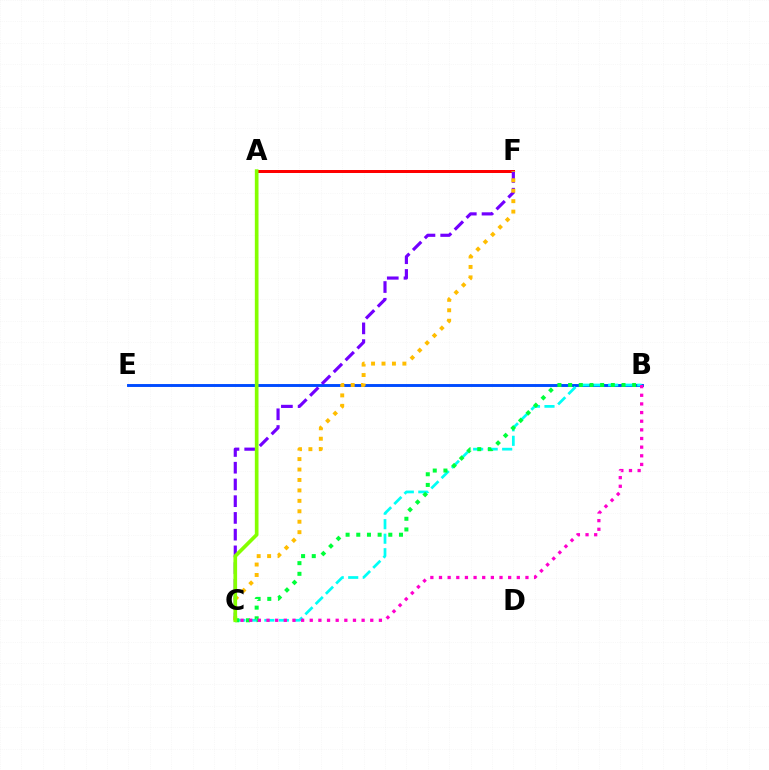{('B', 'E'): [{'color': '#004bff', 'line_style': 'solid', 'thickness': 2.09}], ('A', 'F'): [{'color': '#ff0000', 'line_style': 'solid', 'thickness': 2.16}], ('B', 'C'): [{'color': '#00fff6', 'line_style': 'dashed', 'thickness': 1.97}, {'color': '#00ff39', 'line_style': 'dotted', 'thickness': 2.9}, {'color': '#ff00cf', 'line_style': 'dotted', 'thickness': 2.35}], ('C', 'F'): [{'color': '#7200ff', 'line_style': 'dashed', 'thickness': 2.27}, {'color': '#ffbd00', 'line_style': 'dotted', 'thickness': 2.84}], ('A', 'C'): [{'color': '#84ff00', 'line_style': 'solid', 'thickness': 2.64}]}